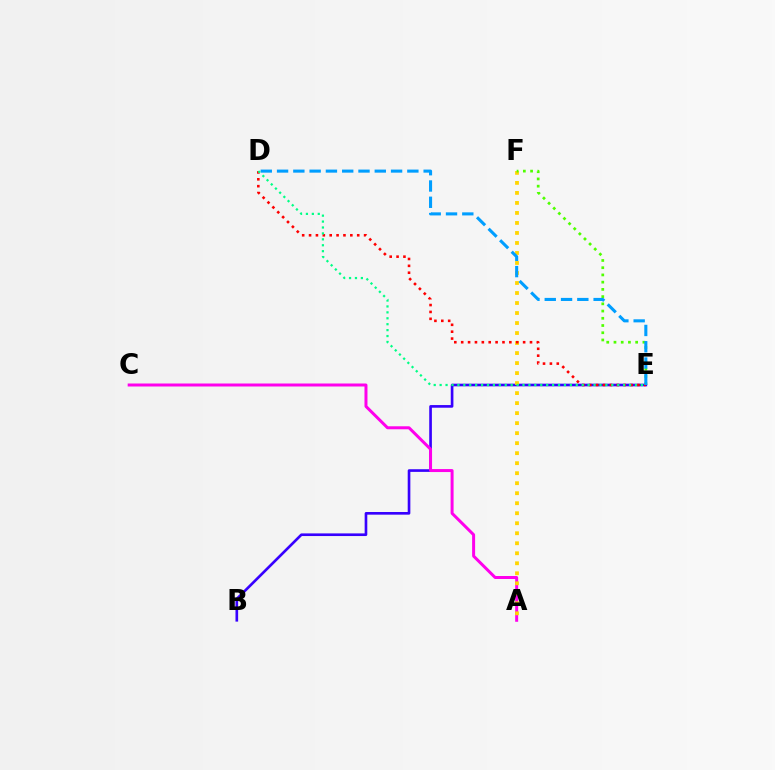{('B', 'E'): [{'color': '#3700ff', 'line_style': 'solid', 'thickness': 1.91}], ('A', 'C'): [{'color': '#ff00ed', 'line_style': 'solid', 'thickness': 2.15}], ('A', 'F'): [{'color': '#ffd500', 'line_style': 'dotted', 'thickness': 2.72}], ('D', 'E'): [{'color': '#ff0000', 'line_style': 'dotted', 'thickness': 1.87}, {'color': '#009eff', 'line_style': 'dashed', 'thickness': 2.21}, {'color': '#00ff86', 'line_style': 'dotted', 'thickness': 1.61}], ('E', 'F'): [{'color': '#4fff00', 'line_style': 'dotted', 'thickness': 1.96}]}